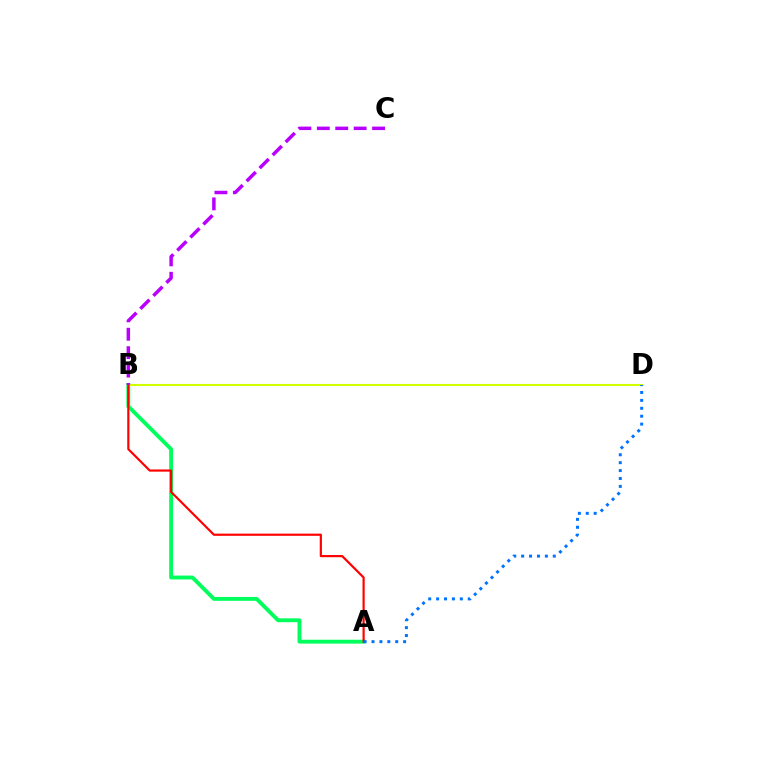{('A', 'B'): [{'color': '#00ff5c', 'line_style': 'solid', 'thickness': 2.78}, {'color': '#ff0000', 'line_style': 'solid', 'thickness': 1.57}], ('B', 'D'): [{'color': '#d1ff00', 'line_style': 'solid', 'thickness': 1.51}], ('A', 'D'): [{'color': '#0074ff', 'line_style': 'dotted', 'thickness': 2.15}], ('B', 'C'): [{'color': '#b900ff', 'line_style': 'dashed', 'thickness': 2.5}]}